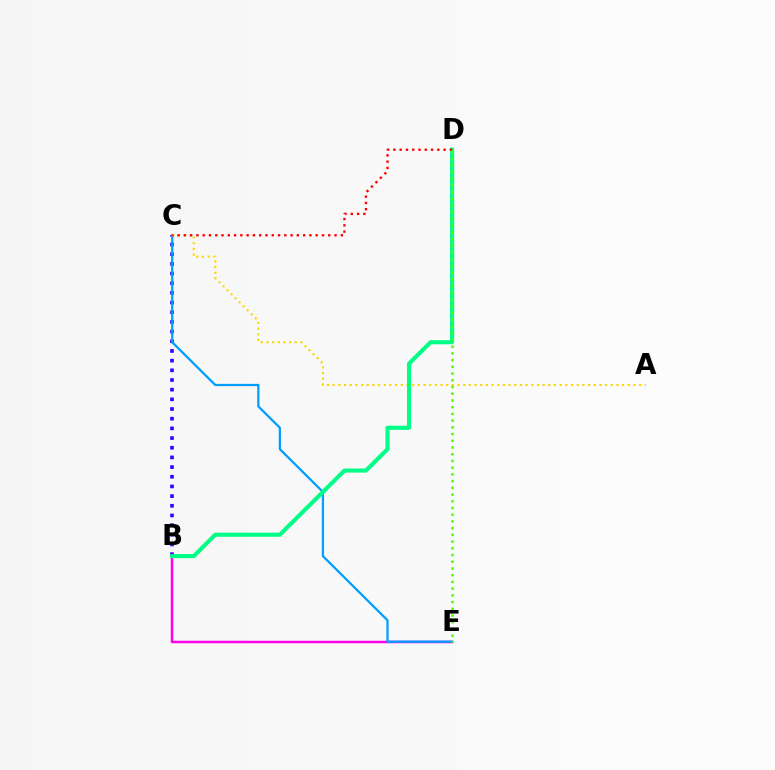{('B', 'E'): [{'color': '#ff00ed', 'line_style': 'solid', 'thickness': 1.79}], ('B', 'C'): [{'color': '#3700ff', 'line_style': 'dotted', 'thickness': 2.63}], ('C', 'E'): [{'color': '#009eff', 'line_style': 'solid', 'thickness': 1.62}], ('A', 'C'): [{'color': '#ffd500', 'line_style': 'dotted', 'thickness': 1.54}], ('B', 'D'): [{'color': '#00ff86', 'line_style': 'solid', 'thickness': 2.96}], ('C', 'D'): [{'color': '#ff0000', 'line_style': 'dotted', 'thickness': 1.71}], ('D', 'E'): [{'color': '#4fff00', 'line_style': 'dotted', 'thickness': 1.83}]}